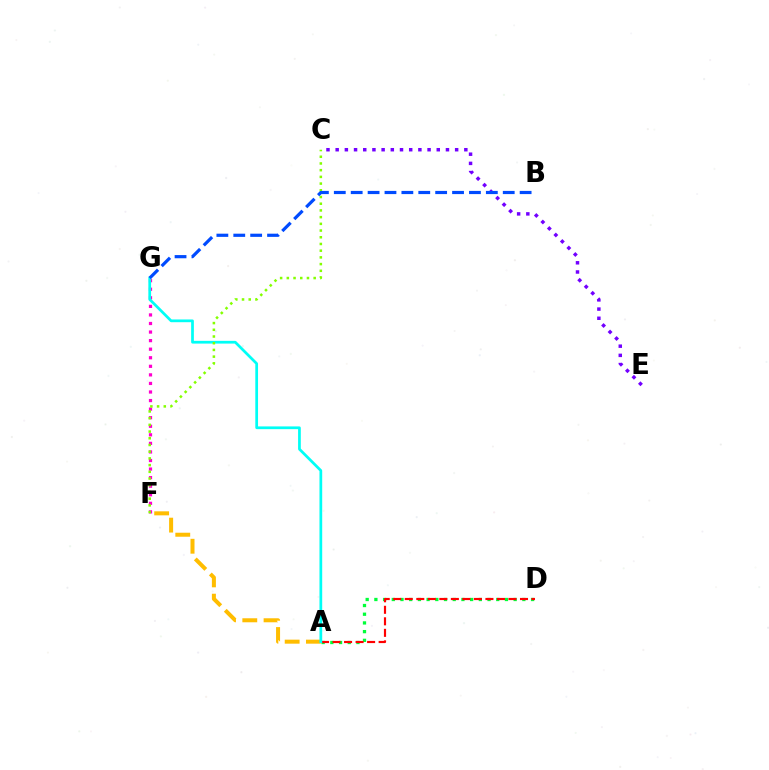{('C', 'E'): [{'color': '#7200ff', 'line_style': 'dotted', 'thickness': 2.5}], ('A', 'D'): [{'color': '#00ff39', 'line_style': 'dotted', 'thickness': 2.36}, {'color': '#ff0000', 'line_style': 'dashed', 'thickness': 1.57}], ('A', 'F'): [{'color': '#ffbd00', 'line_style': 'dashed', 'thickness': 2.89}], ('F', 'G'): [{'color': '#ff00cf', 'line_style': 'dotted', 'thickness': 2.33}], ('A', 'G'): [{'color': '#00fff6', 'line_style': 'solid', 'thickness': 1.97}], ('C', 'F'): [{'color': '#84ff00', 'line_style': 'dotted', 'thickness': 1.82}], ('B', 'G'): [{'color': '#004bff', 'line_style': 'dashed', 'thickness': 2.29}]}